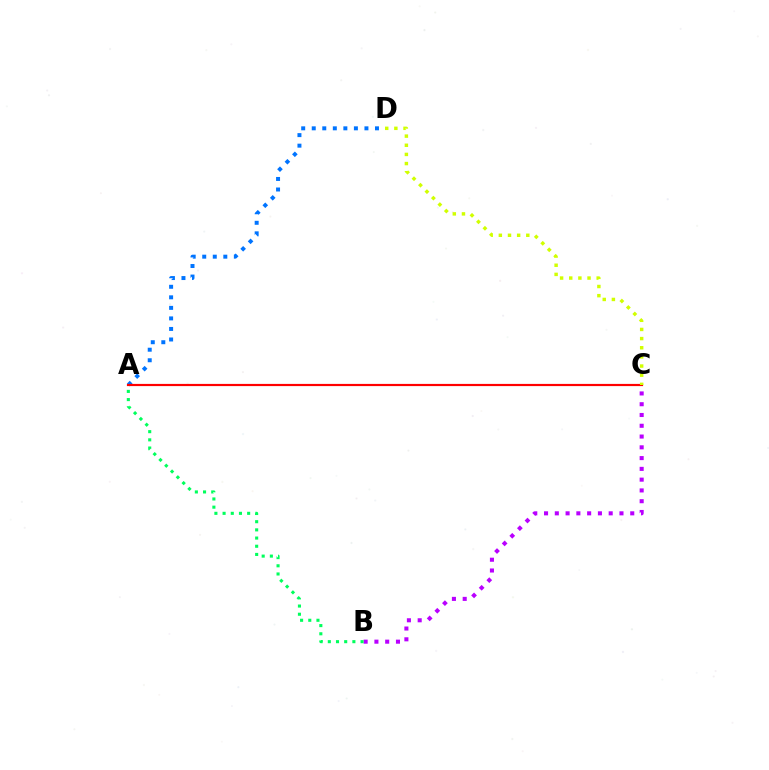{('A', 'D'): [{'color': '#0074ff', 'line_style': 'dotted', 'thickness': 2.86}], ('B', 'C'): [{'color': '#b900ff', 'line_style': 'dotted', 'thickness': 2.93}], ('A', 'C'): [{'color': '#ff0000', 'line_style': 'solid', 'thickness': 1.57}], ('C', 'D'): [{'color': '#d1ff00', 'line_style': 'dotted', 'thickness': 2.49}], ('A', 'B'): [{'color': '#00ff5c', 'line_style': 'dotted', 'thickness': 2.22}]}